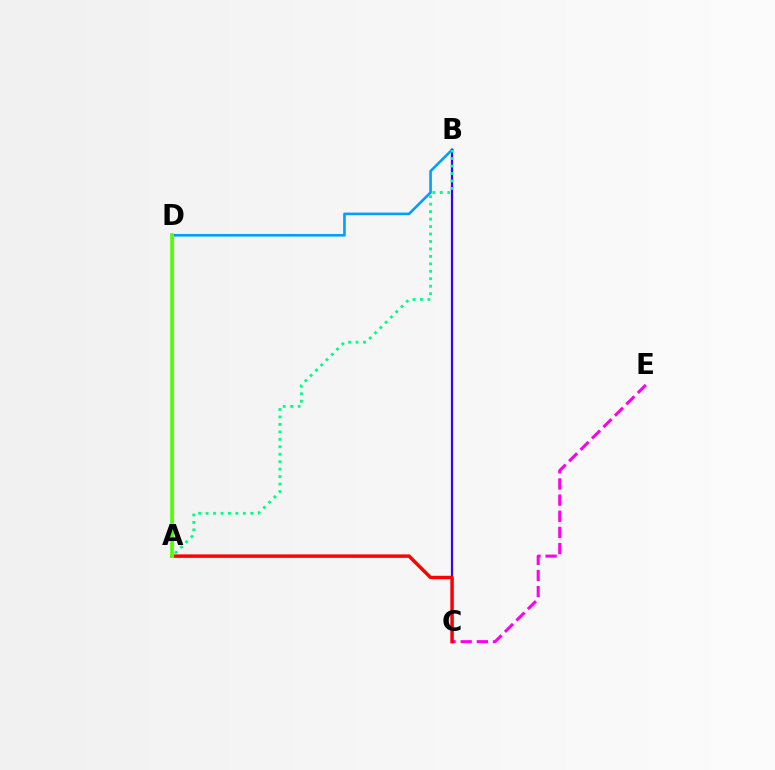{('B', 'D'): [{'color': '#009eff', 'line_style': 'solid', 'thickness': 1.87}], ('C', 'E'): [{'color': '#ff00ed', 'line_style': 'dashed', 'thickness': 2.19}], ('B', 'C'): [{'color': '#3700ff', 'line_style': 'solid', 'thickness': 1.6}], ('A', 'C'): [{'color': '#ff0000', 'line_style': 'solid', 'thickness': 2.48}], ('A', 'D'): [{'color': '#ffd500', 'line_style': 'solid', 'thickness': 1.95}, {'color': '#4fff00', 'line_style': 'solid', 'thickness': 2.56}], ('A', 'B'): [{'color': '#00ff86', 'line_style': 'dotted', 'thickness': 2.03}]}